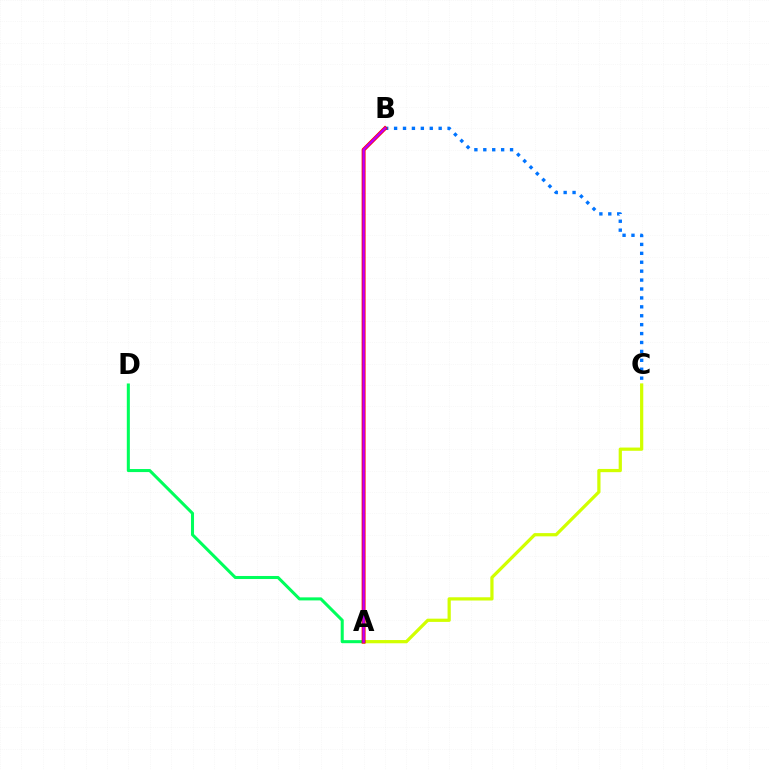{('A', 'C'): [{'color': '#d1ff00', 'line_style': 'solid', 'thickness': 2.33}], ('A', 'D'): [{'color': '#00ff5c', 'line_style': 'solid', 'thickness': 2.19}], ('B', 'C'): [{'color': '#0074ff', 'line_style': 'dotted', 'thickness': 2.42}], ('A', 'B'): [{'color': '#ff0000', 'line_style': 'solid', 'thickness': 2.82}, {'color': '#b900ff', 'line_style': 'solid', 'thickness': 1.68}]}